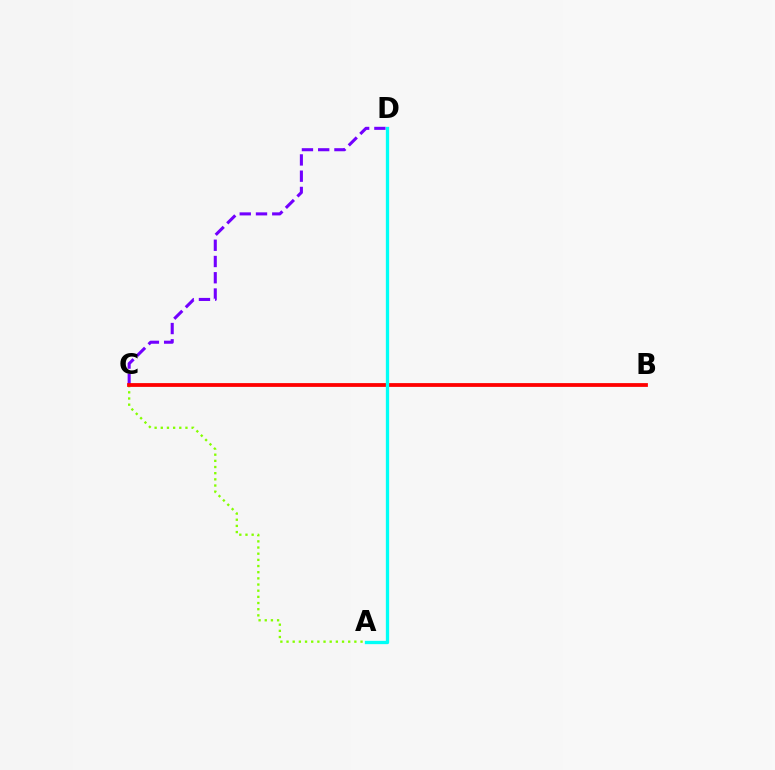{('C', 'D'): [{'color': '#7200ff', 'line_style': 'dashed', 'thickness': 2.21}], ('A', 'C'): [{'color': '#84ff00', 'line_style': 'dotted', 'thickness': 1.68}], ('B', 'C'): [{'color': '#ff0000', 'line_style': 'solid', 'thickness': 2.72}], ('A', 'D'): [{'color': '#00fff6', 'line_style': 'solid', 'thickness': 2.38}]}